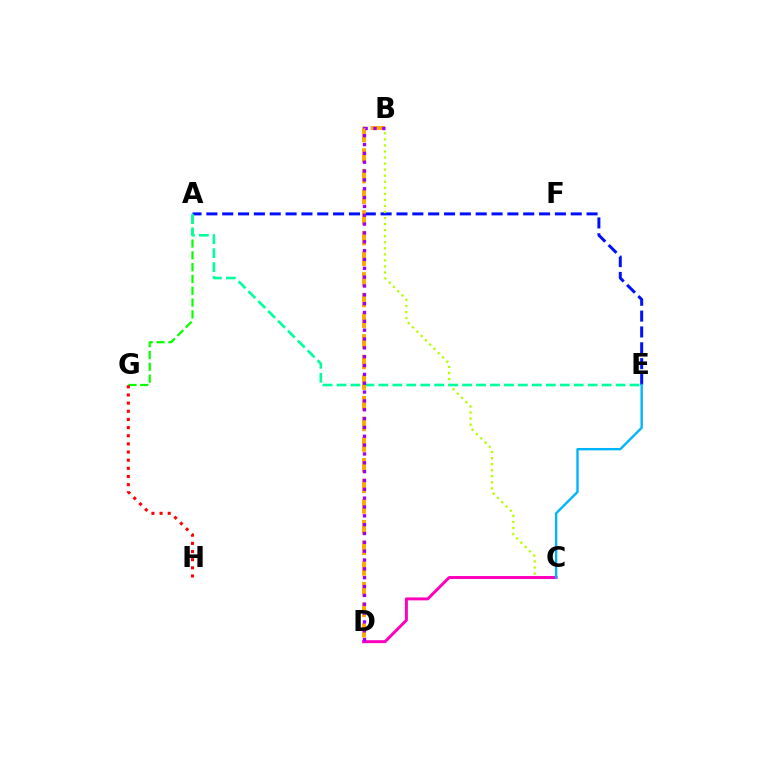{('A', 'E'): [{'color': '#0010ff', 'line_style': 'dashed', 'thickness': 2.15}, {'color': '#00ff9d', 'line_style': 'dashed', 'thickness': 1.9}], ('A', 'G'): [{'color': '#08ff00', 'line_style': 'dashed', 'thickness': 1.6}], ('B', 'C'): [{'color': '#b3ff00', 'line_style': 'dotted', 'thickness': 1.64}], ('C', 'D'): [{'color': '#ff00bd', 'line_style': 'solid', 'thickness': 2.13}], ('G', 'H'): [{'color': '#ff0000', 'line_style': 'dotted', 'thickness': 2.21}], ('C', 'E'): [{'color': '#00b5ff', 'line_style': 'solid', 'thickness': 1.71}], ('B', 'D'): [{'color': '#ffa500', 'line_style': 'dashed', 'thickness': 2.81}, {'color': '#9b00ff', 'line_style': 'dotted', 'thickness': 2.4}]}